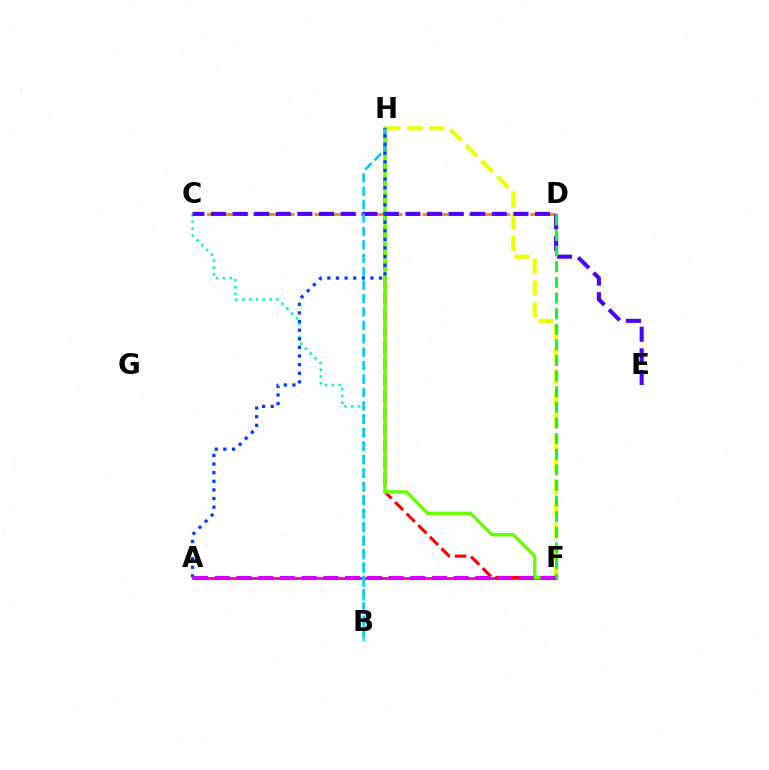{('F', 'H'): [{'color': '#eeff00', 'line_style': 'dashed', 'thickness': 2.99}, {'color': '#ff0000', 'line_style': 'dashed', 'thickness': 2.23}, {'color': '#66ff00', 'line_style': 'solid', 'thickness': 2.46}], ('A', 'F'): [{'color': '#ff00a0', 'line_style': 'solid', 'thickness': 2.01}, {'color': '#d600ff', 'line_style': 'dashed', 'thickness': 2.95}], ('B', 'C'): [{'color': '#00ffaf', 'line_style': 'dotted', 'thickness': 1.85}], ('C', 'D'): [{'color': '#ff8800', 'line_style': 'dashed', 'thickness': 2.09}], ('C', 'E'): [{'color': '#4f00ff', 'line_style': 'dashed', 'thickness': 2.93}], ('B', 'H'): [{'color': '#00c7ff', 'line_style': 'dashed', 'thickness': 1.82}], ('A', 'H'): [{'color': '#003fff', 'line_style': 'dotted', 'thickness': 2.34}], ('D', 'F'): [{'color': '#00ff27', 'line_style': 'dashed', 'thickness': 2.12}]}